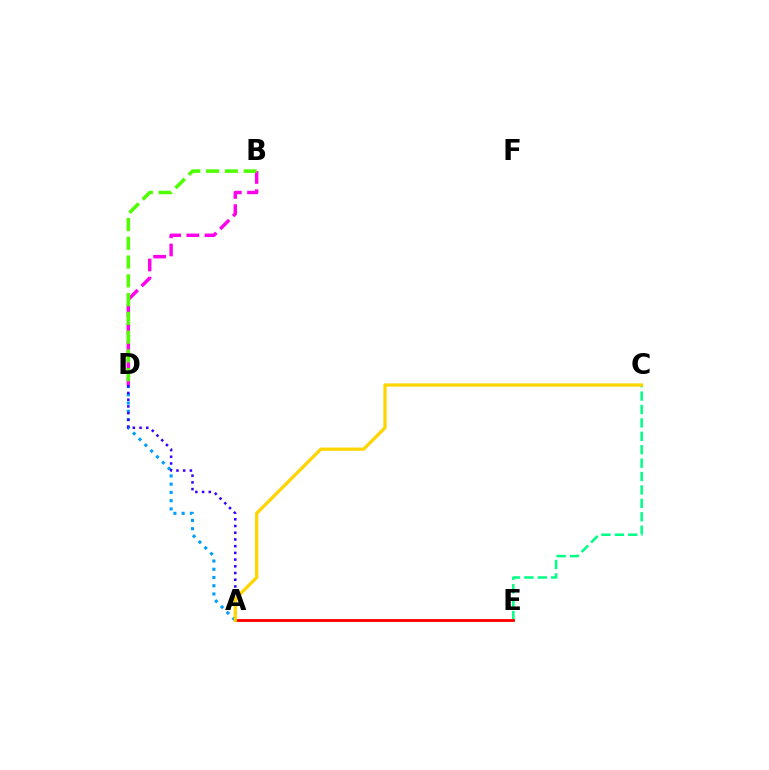{('A', 'D'): [{'color': '#009eff', 'line_style': 'dotted', 'thickness': 2.24}, {'color': '#3700ff', 'line_style': 'dotted', 'thickness': 1.82}], ('B', 'D'): [{'color': '#ff00ed', 'line_style': 'dashed', 'thickness': 2.47}, {'color': '#4fff00', 'line_style': 'dashed', 'thickness': 2.55}], ('C', 'E'): [{'color': '#00ff86', 'line_style': 'dashed', 'thickness': 1.82}], ('A', 'E'): [{'color': '#ff0000', 'line_style': 'solid', 'thickness': 2.06}], ('A', 'C'): [{'color': '#ffd500', 'line_style': 'solid', 'thickness': 2.34}]}